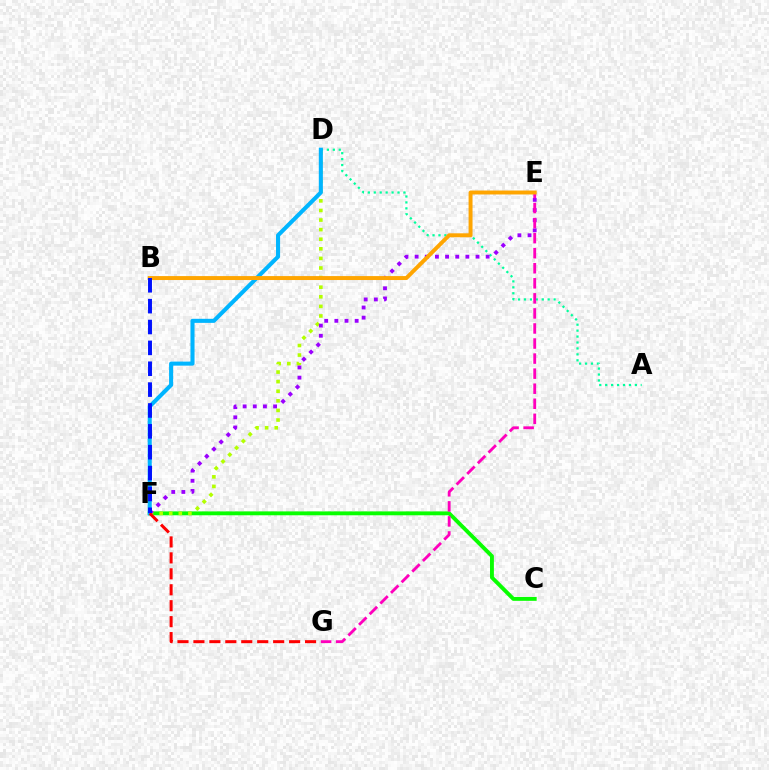{('C', 'F'): [{'color': '#08ff00', 'line_style': 'solid', 'thickness': 2.79}], ('A', 'D'): [{'color': '#00ff9d', 'line_style': 'dotted', 'thickness': 1.61}], ('D', 'F'): [{'color': '#b3ff00', 'line_style': 'dotted', 'thickness': 2.61}, {'color': '#00b5ff', 'line_style': 'solid', 'thickness': 2.93}], ('E', 'F'): [{'color': '#9b00ff', 'line_style': 'dotted', 'thickness': 2.76}], ('F', 'G'): [{'color': '#ff0000', 'line_style': 'dashed', 'thickness': 2.17}], ('E', 'G'): [{'color': '#ff00bd', 'line_style': 'dashed', 'thickness': 2.05}], ('B', 'E'): [{'color': '#ffa500', 'line_style': 'solid', 'thickness': 2.84}], ('B', 'F'): [{'color': '#0010ff', 'line_style': 'dashed', 'thickness': 2.83}]}